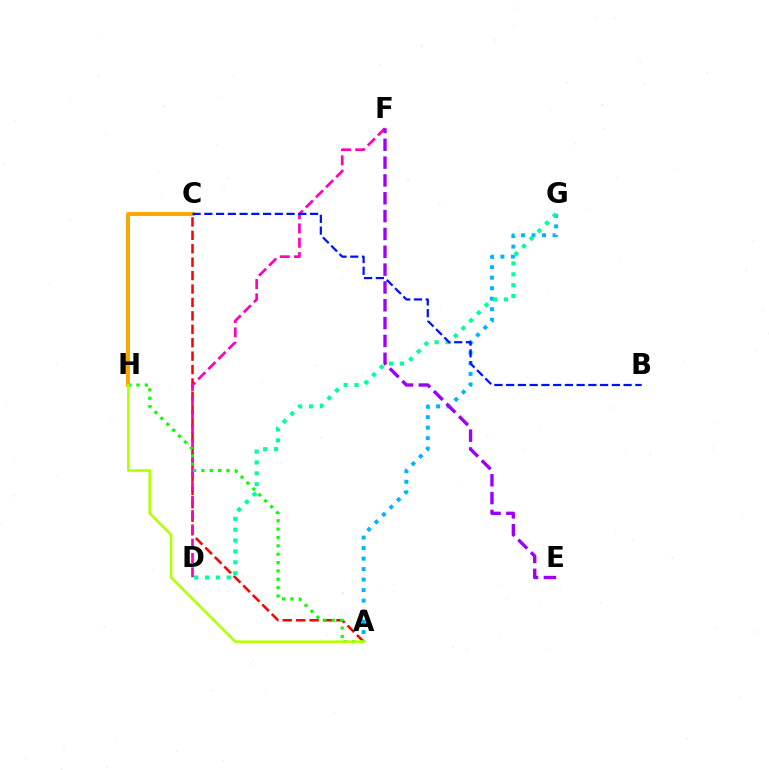{('A', 'C'): [{'color': '#ff0000', 'line_style': 'dashed', 'thickness': 1.82}], ('A', 'G'): [{'color': '#00b5ff', 'line_style': 'dotted', 'thickness': 2.85}], ('D', 'F'): [{'color': '#ff00bd', 'line_style': 'dashed', 'thickness': 1.94}], ('C', 'H'): [{'color': '#ffa500', 'line_style': 'solid', 'thickness': 2.84}], ('D', 'G'): [{'color': '#00ff9d', 'line_style': 'dotted', 'thickness': 2.95}], ('A', 'H'): [{'color': '#08ff00', 'line_style': 'dotted', 'thickness': 2.27}, {'color': '#b3ff00', 'line_style': 'solid', 'thickness': 1.83}], ('B', 'C'): [{'color': '#0010ff', 'line_style': 'dashed', 'thickness': 1.6}], ('E', 'F'): [{'color': '#9b00ff', 'line_style': 'dashed', 'thickness': 2.42}]}